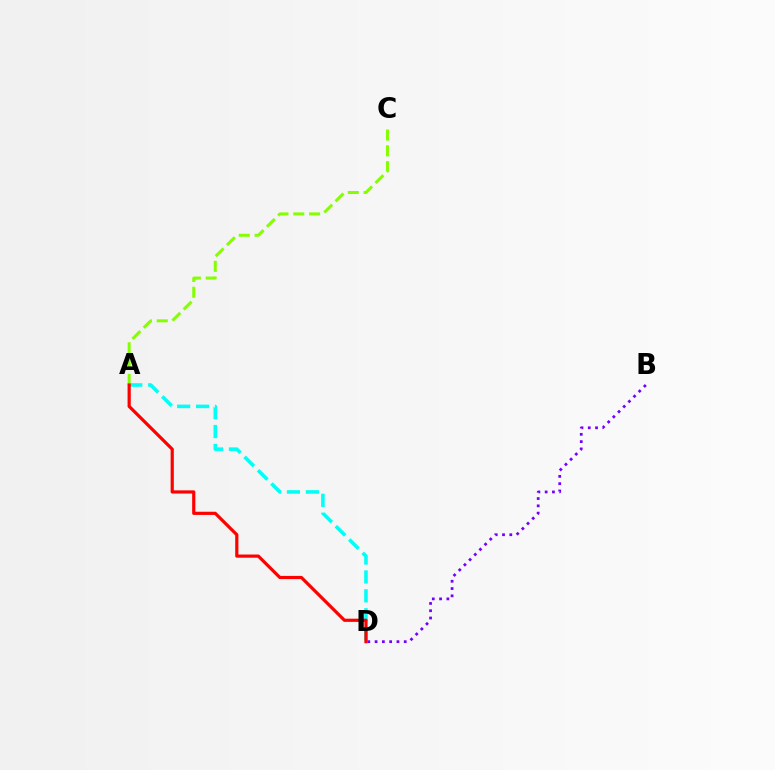{('A', 'D'): [{'color': '#00fff6', 'line_style': 'dashed', 'thickness': 2.57}, {'color': '#ff0000', 'line_style': 'solid', 'thickness': 2.3}], ('A', 'C'): [{'color': '#84ff00', 'line_style': 'dashed', 'thickness': 2.15}], ('B', 'D'): [{'color': '#7200ff', 'line_style': 'dotted', 'thickness': 1.98}]}